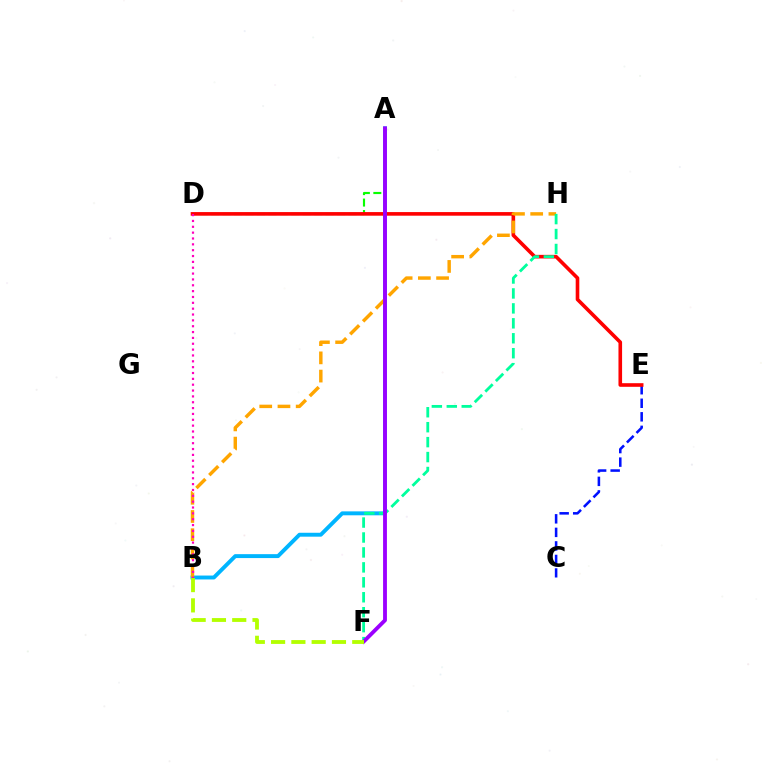{('C', 'E'): [{'color': '#0010ff', 'line_style': 'dashed', 'thickness': 1.84}], ('A', 'D'): [{'color': '#08ff00', 'line_style': 'dashed', 'thickness': 1.55}], ('A', 'B'): [{'color': '#00b5ff', 'line_style': 'solid', 'thickness': 2.82}], ('D', 'E'): [{'color': '#ff0000', 'line_style': 'solid', 'thickness': 2.6}], ('B', 'H'): [{'color': '#ffa500', 'line_style': 'dashed', 'thickness': 2.47}], ('F', 'H'): [{'color': '#00ff9d', 'line_style': 'dashed', 'thickness': 2.03}], ('A', 'F'): [{'color': '#9b00ff', 'line_style': 'solid', 'thickness': 2.77}], ('B', 'D'): [{'color': '#ff00bd', 'line_style': 'dotted', 'thickness': 1.59}], ('B', 'F'): [{'color': '#b3ff00', 'line_style': 'dashed', 'thickness': 2.76}]}